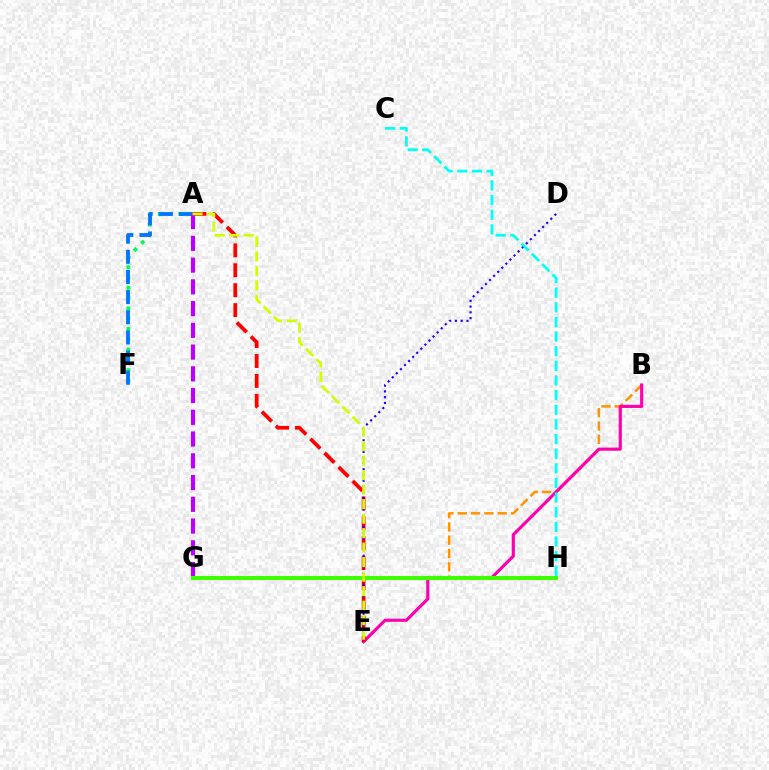{('B', 'G'): [{'color': '#ff9400', 'line_style': 'dashed', 'thickness': 1.81}], ('B', 'E'): [{'color': '#ff00ac', 'line_style': 'solid', 'thickness': 2.26}], ('A', 'F'): [{'color': '#00ff5c', 'line_style': 'dotted', 'thickness': 2.8}, {'color': '#0074ff', 'line_style': 'dashed', 'thickness': 2.74}], ('A', 'E'): [{'color': '#ff0000', 'line_style': 'dashed', 'thickness': 2.71}, {'color': '#d1ff00', 'line_style': 'dashed', 'thickness': 1.97}], ('A', 'G'): [{'color': '#b900ff', 'line_style': 'dashed', 'thickness': 2.95}], ('D', 'E'): [{'color': '#2500ff', 'line_style': 'dotted', 'thickness': 1.57}], ('G', 'H'): [{'color': '#3dff00', 'line_style': 'solid', 'thickness': 2.88}], ('C', 'H'): [{'color': '#00fff6', 'line_style': 'dashed', 'thickness': 1.99}]}